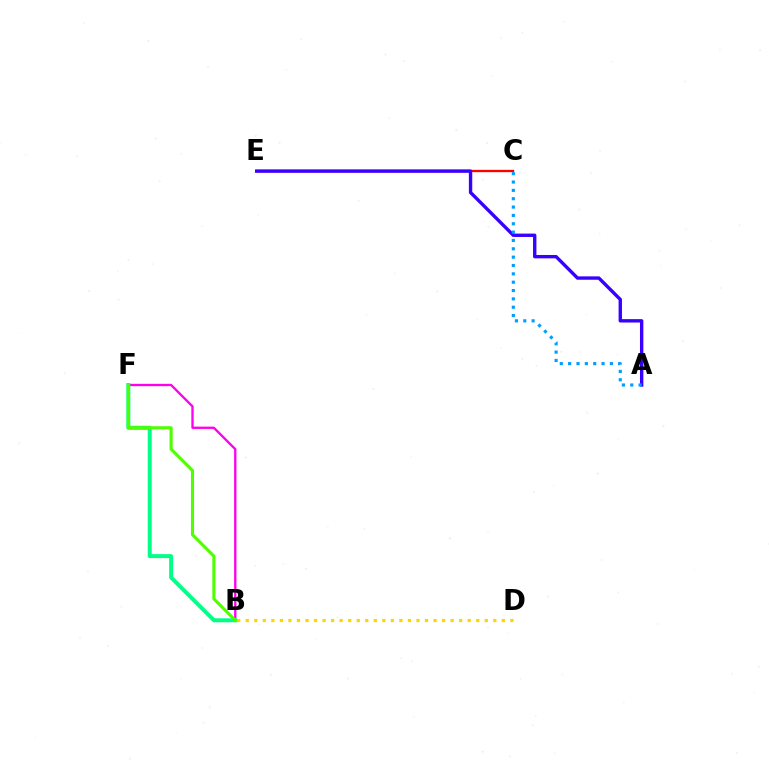{('B', 'F'): [{'color': '#ff00ed', 'line_style': 'solid', 'thickness': 1.67}, {'color': '#00ff86', 'line_style': 'solid', 'thickness': 2.86}, {'color': '#4fff00', 'line_style': 'solid', 'thickness': 2.23}], ('B', 'D'): [{'color': '#ffd500', 'line_style': 'dotted', 'thickness': 2.32}], ('C', 'E'): [{'color': '#ff0000', 'line_style': 'solid', 'thickness': 1.65}], ('A', 'E'): [{'color': '#3700ff', 'line_style': 'solid', 'thickness': 2.43}], ('A', 'C'): [{'color': '#009eff', 'line_style': 'dotted', 'thickness': 2.27}]}